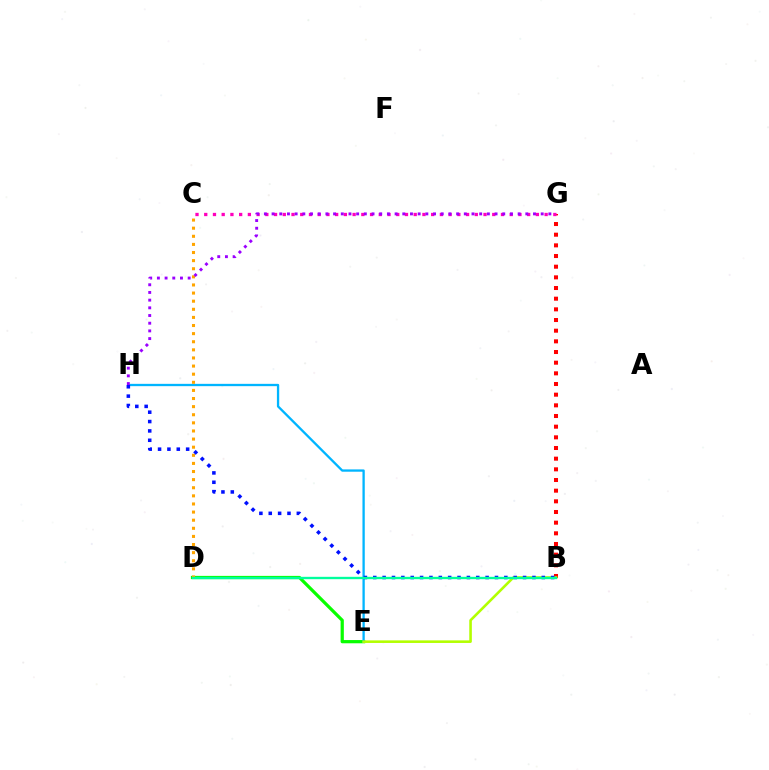{('D', 'E'): [{'color': '#08ff00', 'line_style': 'solid', 'thickness': 2.32}], ('E', 'H'): [{'color': '#00b5ff', 'line_style': 'solid', 'thickness': 1.66}], ('B', 'G'): [{'color': '#ff0000', 'line_style': 'dotted', 'thickness': 2.9}], ('B', 'E'): [{'color': '#b3ff00', 'line_style': 'solid', 'thickness': 1.86}], ('C', 'D'): [{'color': '#ffa500', 'line_style': 'dotted', 'thickness': 2.2}], ('C', 'G'): [{'color': '#ff00bd', 'line_style': 'dotted', 'thickness': 2.37}], ('B', 'H'): [{'color': '#0010ff', 'line_style': 'dotted', 'thickness': 2.54}], ('B', 'D'): [{'color': '#00ff9d', 'line_style': 'solid', 'thickness': 1.69}], ('G', 'H'): [{'color': '#9b00ff', 'line_style': 'dotted', 'thickness': 2.09}]}